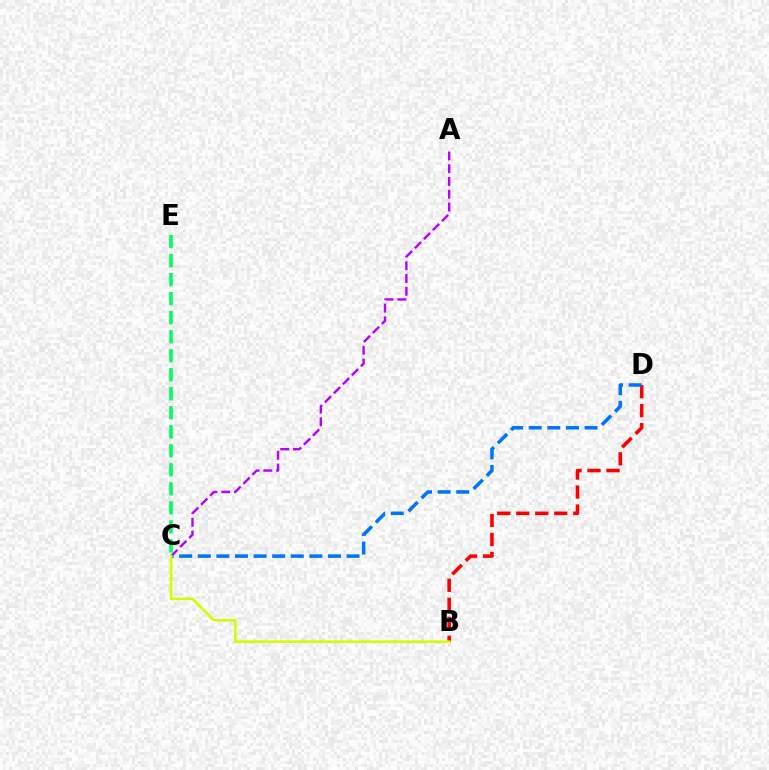{('A', 'C'): [{'color': '#b900ff', 'line_style': 'dashed', 'thickness': 1.73}], ('B', 'D'): [{'color': '#ff0000', 'line_style': 'dashed', 'thickness': 2.58}], ('C', 'E'): [{'color': '#00ff5c', 'line_style': 'dashed', 'thickness': 2.58}], ('C', 'D'): [{'color': '#0074ff', 'line_style': 'dashed', 'thickness': 2.53}], ('B', 'C'): [{'color': '#d1ff00', 'line_style': 'solid', 'thickness': 1.9}]}